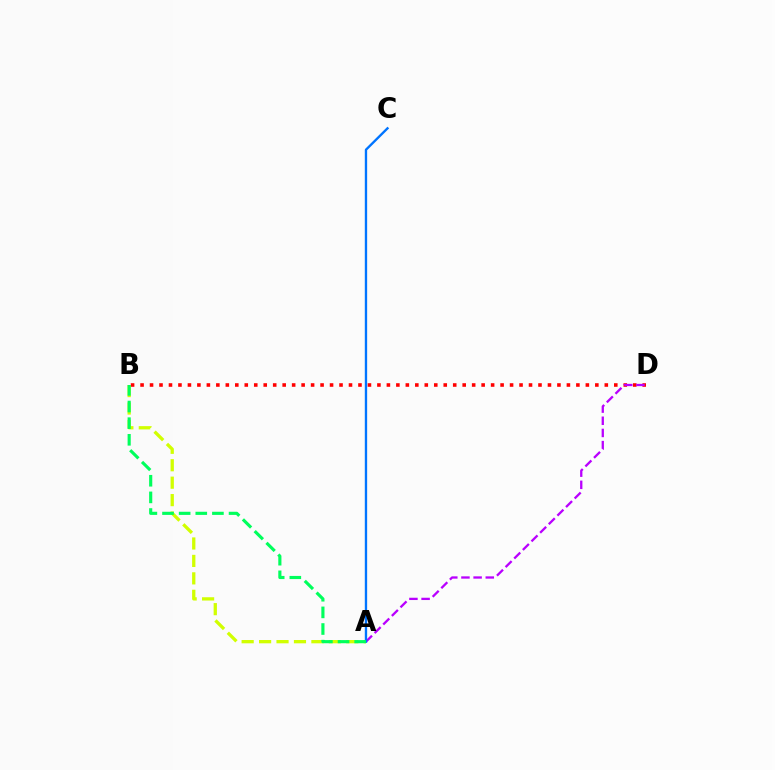{('A', 'B'): [{'color': '#d1ff00', 'line_style': 'dashed', 'thickness': 2.37}, {'color': '#00ff5c', 'line_style': 'dashed', 'thickness': 2.26}], ('B', 'D'): [{'color': '#ff0000', 'line_style': 'dotted', 'thickness': 2.57}], ('A', 'D'): [{'color': '#b900ff', 'line_style': 'dashed', 'thickness': 1.65}], ('A', 'C'): [{'color': '#0074ff', 'line_style': 'solid', 'thickness': 1.69}]}